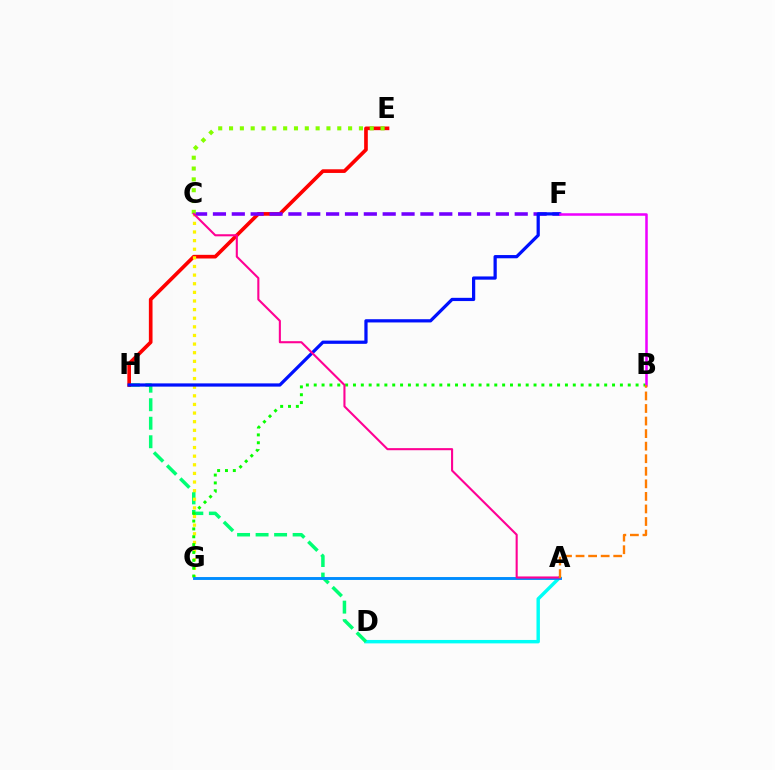{('A', 'D'): [{'color': '#00fff6', 'line_style': 'solid', 'thickness': 2.46}], ('D', 'H'): [{'color': '#00ff74', 'line_style': 'dashed', 'thickness': 2.52}], ('E', 'H'): [{'color': '#ff0000', 'line_style': 'solid', 'thickness': 2.64}], ('C', 'G'): [{'color': '#fcf500', 'line_style': 'dotted', 'thickness': 2.34}], ('C', 'F'): [{'color': '#7200ff', 'line_style': 'dashed', 'thickness': 2.56}], ('F', 'H'): [{'color': '#0010ff', 'line_style': 'solid', 'thickness': 2.33}], ('B', 'G'): [{'color': '#08ff00', 'line_style': 'dotted', 'thickness': 2.13}], ('A', 'G'): [{'color': '#008cff', 'line_style': 'solid', 'thickness': 2.09}], ('B', 'F'): [{'color': '#ee00ff', 'line_style': 'solid', 'thickness': 1.82}], ('C', 'E'): [{'color': '#84ff00', 'line_style': 'dotted', 'thickness': 2.94}], ('A', 'C'): [{'color': '#ff0094', 'line_style': 'solid', 'thickness': 1.51}], ('A', 'B'): [{'color': '#ff7c00', 'line_style': 'dashed', 'thickness': 1.71}]}